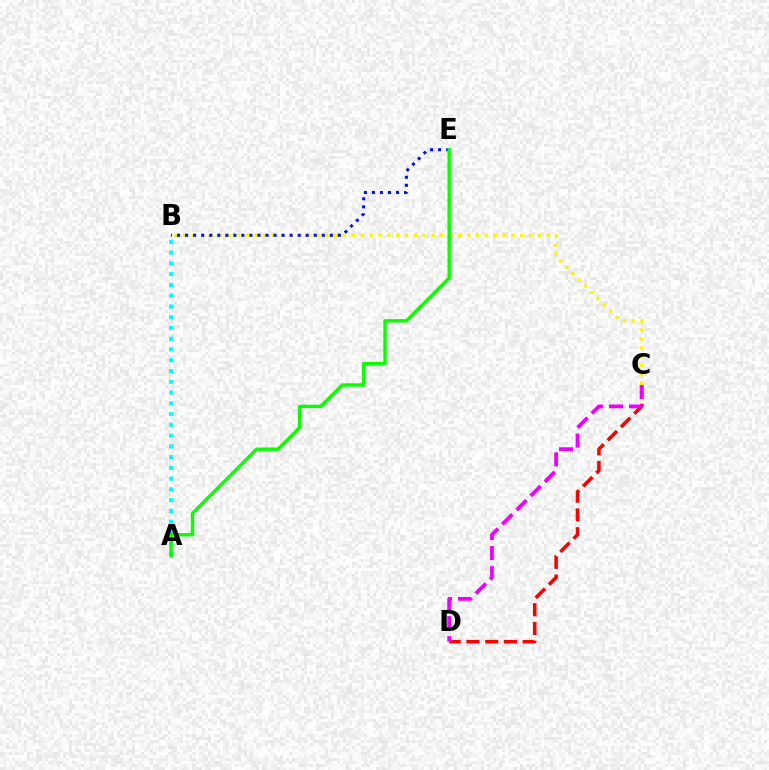{('B', 'C'): [{'color': '#fcf500', 'line_style': 'dotted', 'thickness': 2.41}], ('A', 'B'): [{'color': '#00fff6', 'line_style': 'dotted', 'thickness': 2.92}], ('B', 'E'): [{'color': '#0010ff', 'line_style': 'dotted', 'thickness': 2.18}], ('A', 'E'): [{'color': '#08ff00', 'line_style': 'solid', 'thickness': 2.43}], ('C', 'D'): [{'color': '#ff0000', 'line_style': 'dashed', 'thickness': 2.55}, {'color': '#ee00ff', 'line_style': 'dashed', 'thickness': 2.72}]}